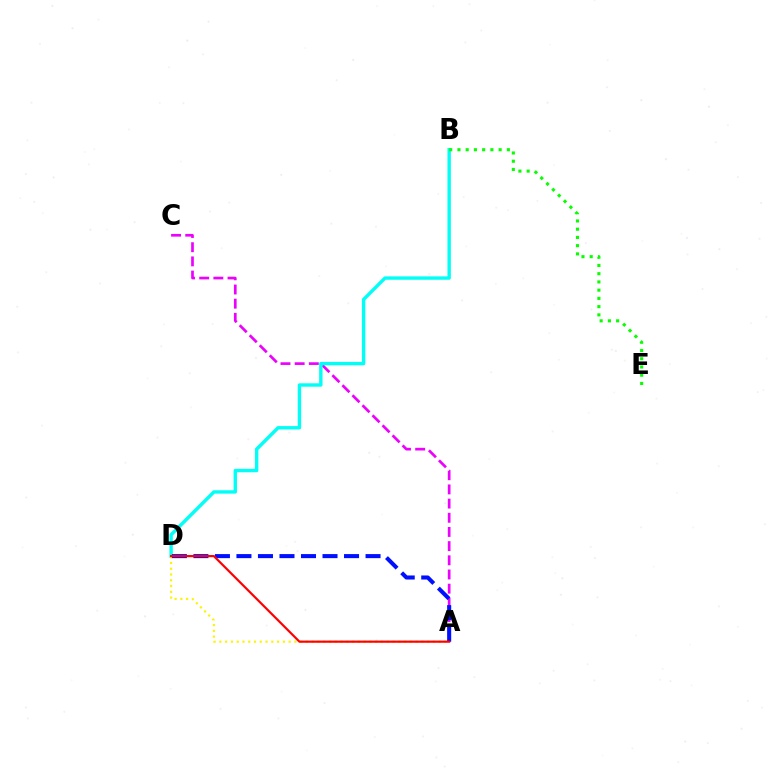{('A', 'C'): [{'color': '#ee00ff', 'line_style': 'dashed', 'thickness': 1.93}], ('B', 'D'): [{'color': '#00fff6', 'line_style': 'solid', 'thickness': 2.44}], ('B', 'E'): [{'color': '#08ff00', 'line_style': 'dotted', 'thickness': 2.24}], ('A', 'D'): [{'color': '#fcf500', 'line_style': 'dotted', 'thickness': 1.57}, {'color': '#0010ff', 'line_style': 'dashed', 'thickness': 2.92}, {'color': '#ff0000', 'line_style': 'solid', 'thickness': 1.57}]}